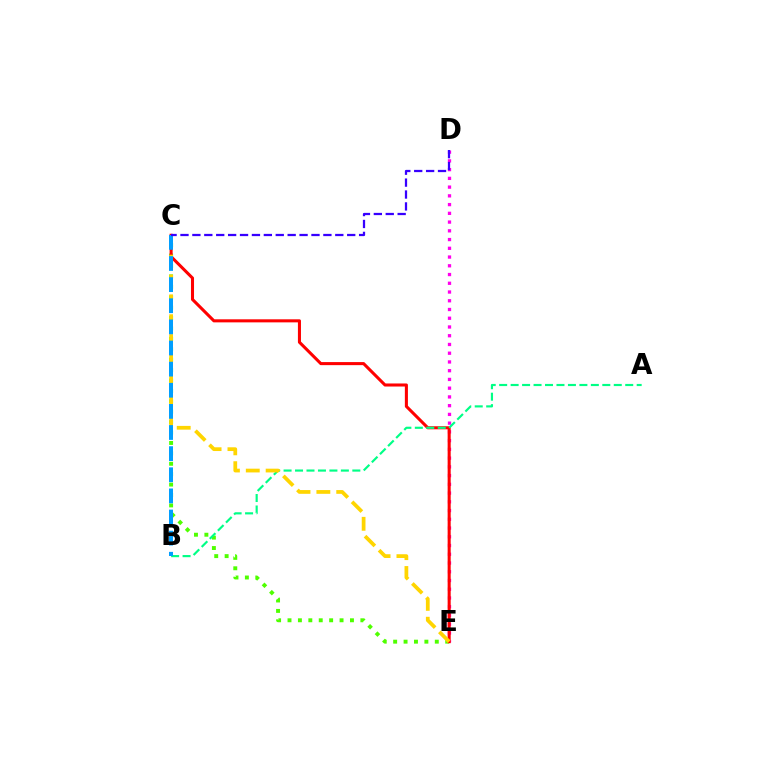{('C', 'E'): [{'color': '#4fff00', 'line_style': 'dotted', 'thickness': 2.83}, {'color': '#ff0000', 'line_style': 'solid', 'thickness': 2.2}, {'color': '#ffd500', 'line_style': 'dashed', 'thickness': 2.7}], ('D', 'E'): [{'color': '#ff00ed', 'line_style': 'dotted', 'thickness': 2.38}], ('A', 'B'): [{'color': '#00ff86', 'line_style': 'dashed', 'thickness': 1.56}], ('B', 'C'): [{'color': '#009eff', 'line_style': 'dashed', 'thickness': 2.87}], ('C', 'D'): [{'color': '#3700ff', 'line_style': 'dashed', 'thickness': 1.62}]}